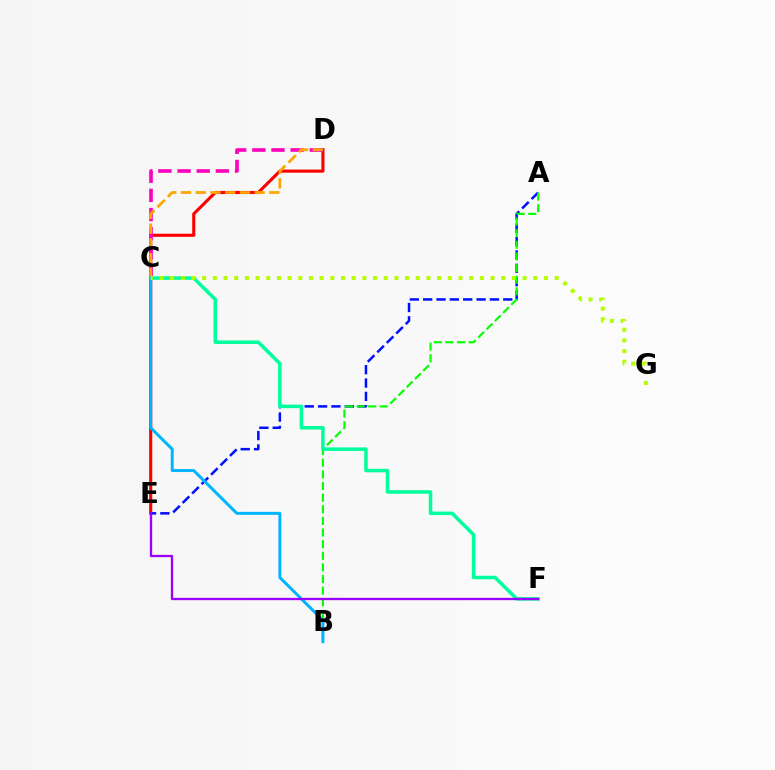{('D', 'E'): [{'color': '#ff0000', 'line_style': 'solid', 'thickness': 2.24}], ('C', 'D'): [{'color': '#ff00bd', 'line_style': 'dashed', 'thickness': 2.6}, {'color': '#ffa500', 'line_style': 'dashed', 'thickness': 2.0}], ('A', 'E'): [{'color': '#0010ff', 'line_style': 'dashed', 'thickness': 1.81}], ('A', 'B'): [{'color': '#08ff00', 'line_style': 'dashed', 'thickness': 1.58}], ('C', 'F'): [{'color': '#00ff9d', 'line_style': 'solid', 'thickness': 2.53}], ('B', 'C'): [{'color': '#00b5ff', 'line_style': 'solid', 'thickness': 2.14}], ('E', 'F'): [{'color': '#9b00ff', 'line_style': 'solid', 'thickness': 1.66}], ('C', 'G'): [{'color': '#b3ff00', 'line_style': 'dotted', 'thickness': 2.9}]}